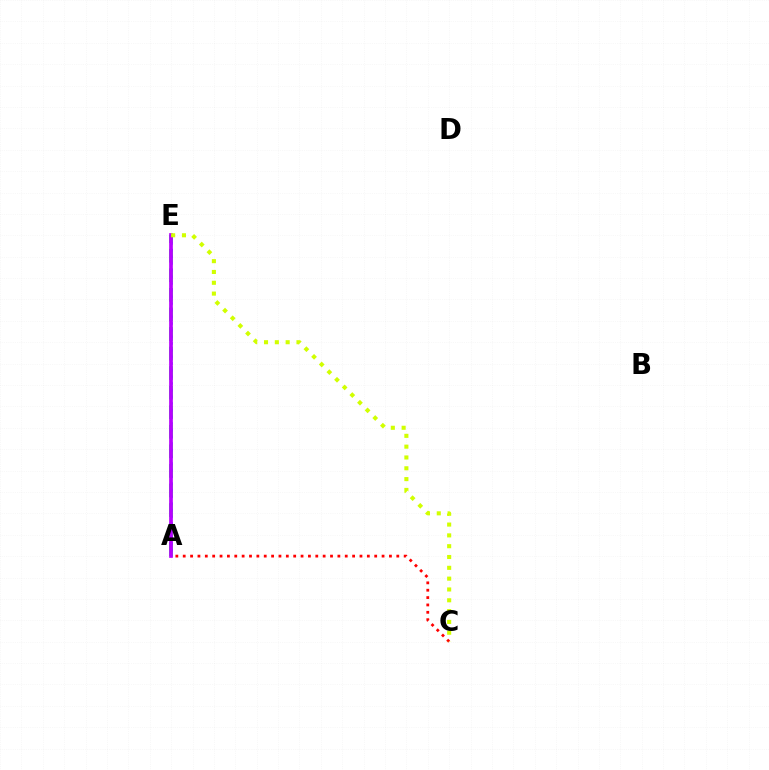{('A', 'E'): [{'color': '#00ff5c', 'line_style': 'dashed', 'thickness': 2.66}, {'color': '#0074ff', 'line_style': 'dotted', 'thickness': 1.81}, {'color': '#b900ff', 'line_style': 'solid', 'thickness': 2.67}], ('A', 'C'): [{'color': '#ff0000', 'line_style': 'dotted', 'thickness': 2.0}], ('C', 'E'): [{'color': '#d1ff00', 'line_style': 'dotted', 'thickness': 2.94}]}